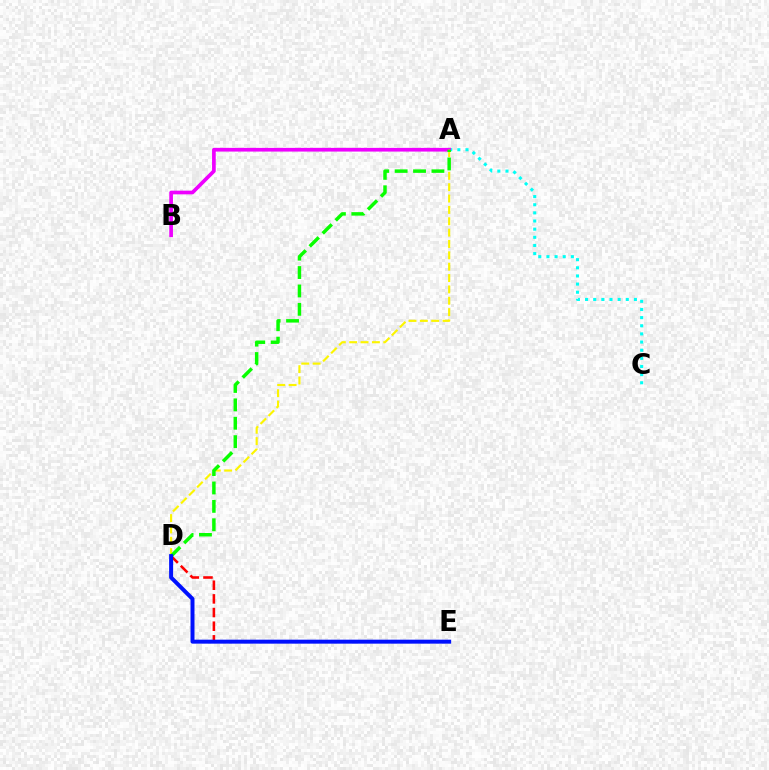{('A', 'C'): [{'color': '#00fff6', 'line_style': 'dotted', 'thickness': 2.21}], ('A', 'B'): [{'color': '#ee00ff', 'line_style': 'solid', 'thickness': 2.65}], ('D', 'E'): [{'color': '#ff0000', 'line_style': 'dashed', 'thickness': 1.85}, {'color': '#0010ff', 'line_style': 'solid', 'thickness': 2.86}], ('A', 'D'): [{'color': '#fcf500', 'line_style': 'dashed', 'thickness': 1.54}, {'color': '#08ff00', 'line_style': 'dashed', 'thickness': 2.5}]}